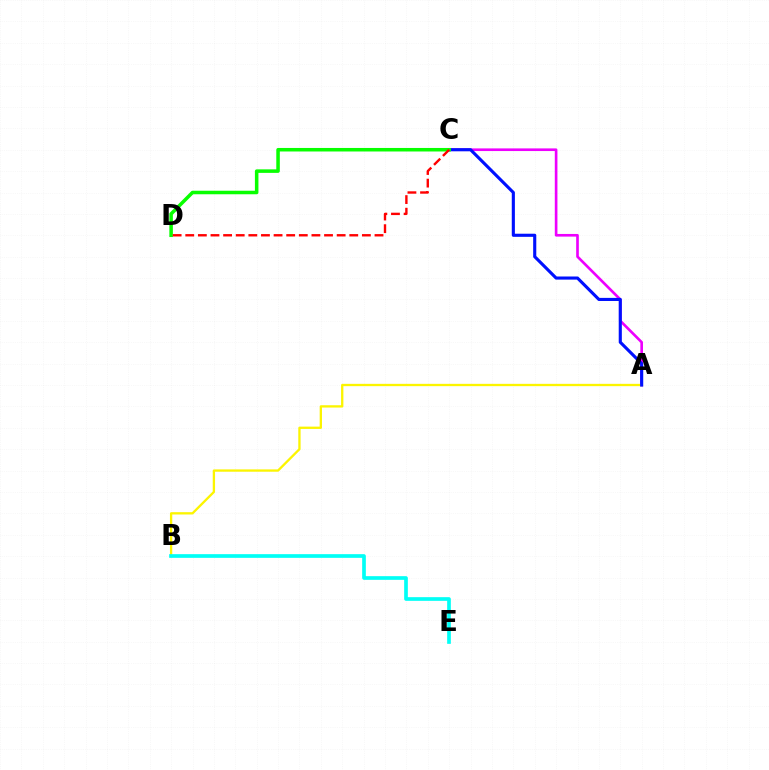{('A', 'C'): [{'color': '#ee00ff', 'line_style': 'solid', 'thickness': 1.9}, {'color': '#0010ff', 'line_style': 'solid', 'thickness': 2.25}], ('A', 'B'): [{'color': '#fcf500', 'line_style': 'solid', 'thickness': 1.67}], ('C', 'D'): [{'color': '#08ff00', 'line_style': 'solid', 'thickness': 2.54}, {'color': '#ff0000', 'line_style': 'dashed', 'thickness': 1.71}], ('B', 'E'): [{'color': '#00fff6', 'line_style': 'solid', 'thickness': 2.65}]}